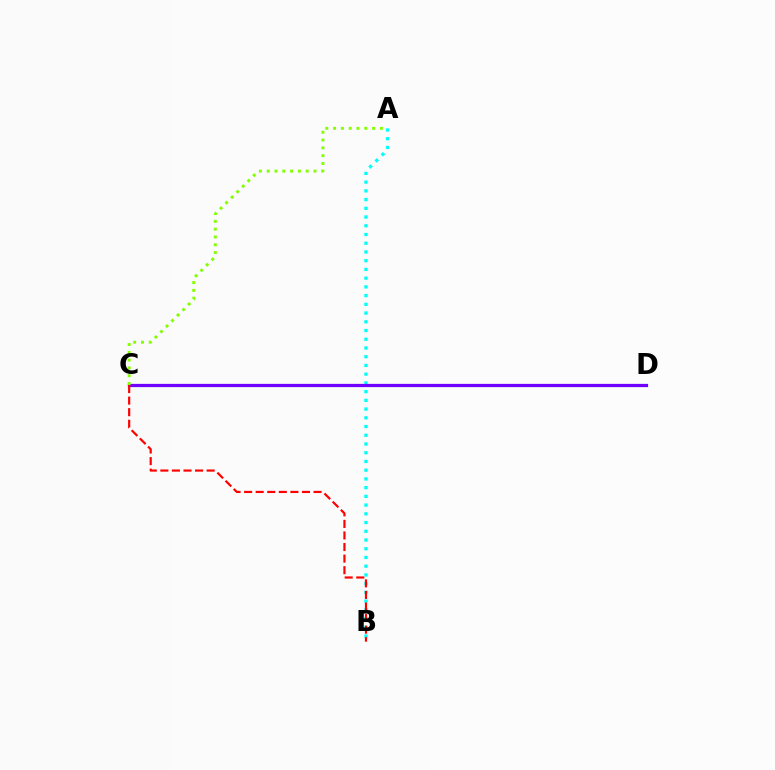{('A', 'B'): [{'color': '#00fff6', 'line_style': 'dotted', 'thickness': 2.37}], ('C', 'D'): [{'color': '#7200ff', 'line_style': 'solid', 'thickness': 2.33}], ('B', 'C'): [{'color': '#ff0000', 'line_style': 'dashed', 'thickness': 1.57}], ('A', 'C'): [{'color': '#84ff00', 'line_style': 'dotted', 'thickness': 2.12}]}